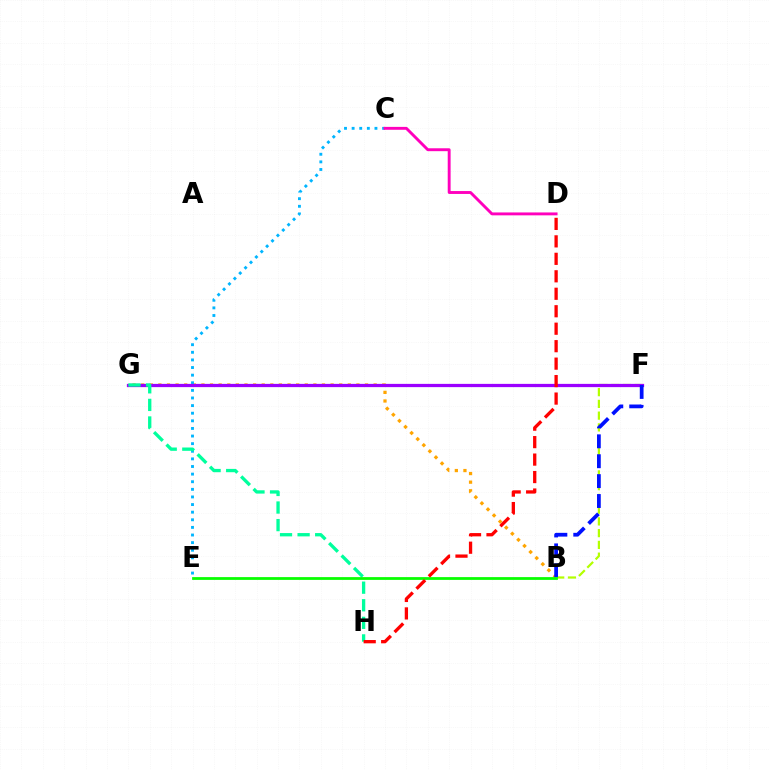{('B', 'G'): [{'color': '#ffa500', 'line_style': 'dotted', 'thickness': 2.34}], ('C', 'E'): [{'color': '#00b5ff', 'line_style': 'dotted', 'thickness': 2.07}], ('C', 'D'): [{'color': '#ff00bd', 'line_style': 'solid', 'thickness': 2.09}], ('B', 'F'): [{'color': '#b3ff00', 'line_style': 'dashed', 'thickness': 1.6}, {'color': '#0010ff', 'line_style': 'dashed', 'thickness': 2.7}], ('F', 'G'): [{'color': '#9b00ff', 'line_style': 'solid', 'thickness': 2.34}], ('G', 'H'): [{'color': '#00ff9d', 'line_style': 'dashed', 'thickness': 2.39}], ('B', 'E'): [{'color': '#08ff00', 'line_style': 'solid', 'thickness': 2.0}], ('D', 'H'): [{'color': '#ff0000', 'line_style': 'dashed', 'thickness': 2.37}]}